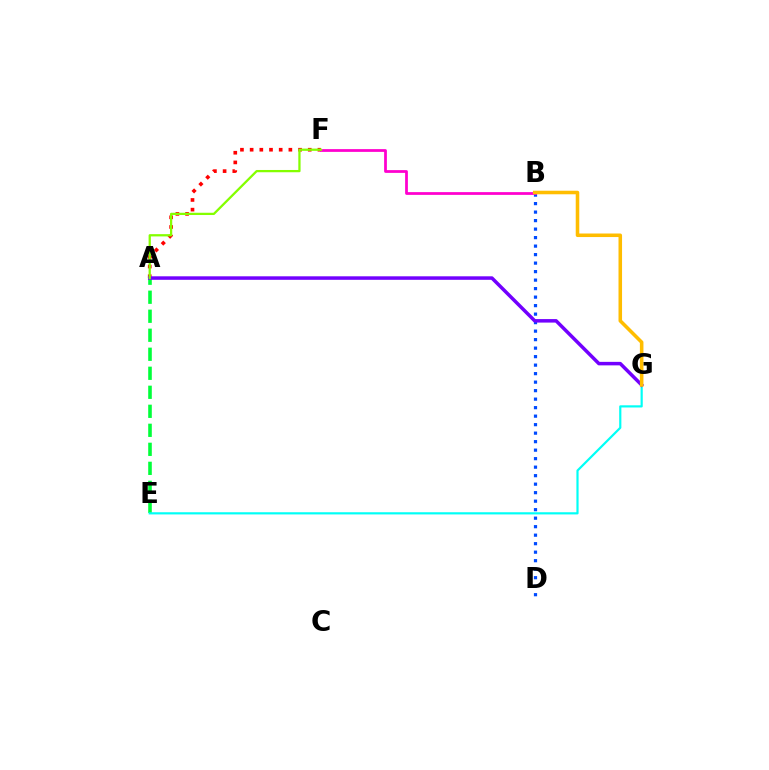{('B', 'D'): [{'color': '#004bff', 'line_style': 'dotted', 'thickness': 2.31}], ('A', 'F'): [{'color': '#ff0000', 'line_style': 'dotted', 'thickness': 2.63}, {'color': '#84ff00', 'line_style': 'solid', 'thickness': 1.63}], ('A', 'E'): [{'color': '#00ff39', 'line_style': 'dashed', 'thickness': 2.58}], ('B', 'F'): [{'color': '#ff00cf', 'line_style': 'solid', 'thickness': 1.99}], ('E', 'G'): [{'color': '#00fff6', 'line_style': 'solid', 'thickness': 1.57}], ('A', 'G'): [{'color': '#7200ff', 'line_style': 'solid', 'thickness': 2.52}], ('B', 'G'): [{'color': '#ffbd00', 'line_style': 'solid', 'thickness': 2.56}]}